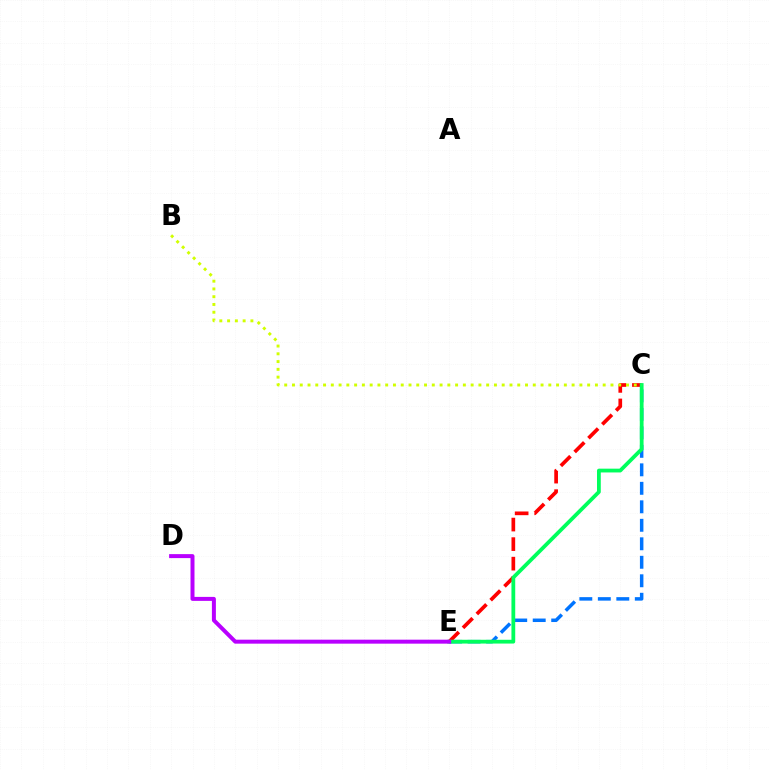{('C', 'E'): [{'color': '#0074ff', 'line_style': 'dashed', 'thickness': 2.51}, {'color': '#ff0000', 'line_style': 'dashed', 'thickness': 2.66}, {'color': '#00ff5c', 'line_style': 'solid', 'thickness': 2.72}], ('D', 'E'): [{'color': '#b900ff', 'line_style': 'solid', 'thickness': 2.87}], ('B', 'C'): [{'color': '#d1ff00', 'line_style': 'dotted', 'thickness': 2.11}]}